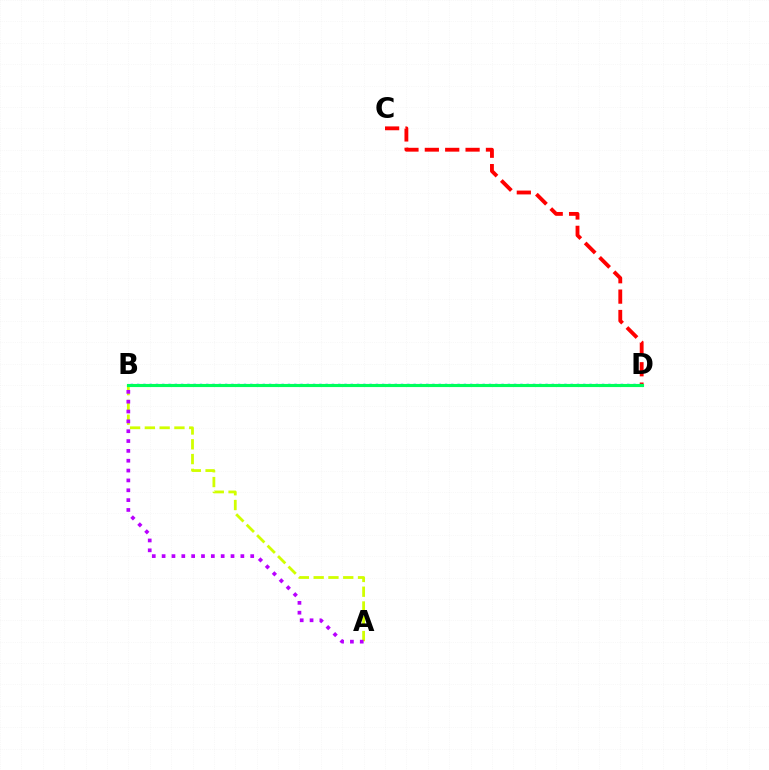{('A', 'B'): [{'color': '#d1ff00', 'line_style': 'dashed', 'thickness': 2.01}, {'color': '#b900ff', 'line_style': 'dotted', 'thickness': 2.67}], ('C', 'D'): [{'color': '#ff0000', 'line_style': 'dashed', 'thickness': 2.77}], ('B', 'D'): [{'color': '#0074ff', 'line_style': 'dotted', 'thickness': 1.71}, {'color': '#00ff5c', 'line_style': 'solid', 'thickness': 2.25}]}